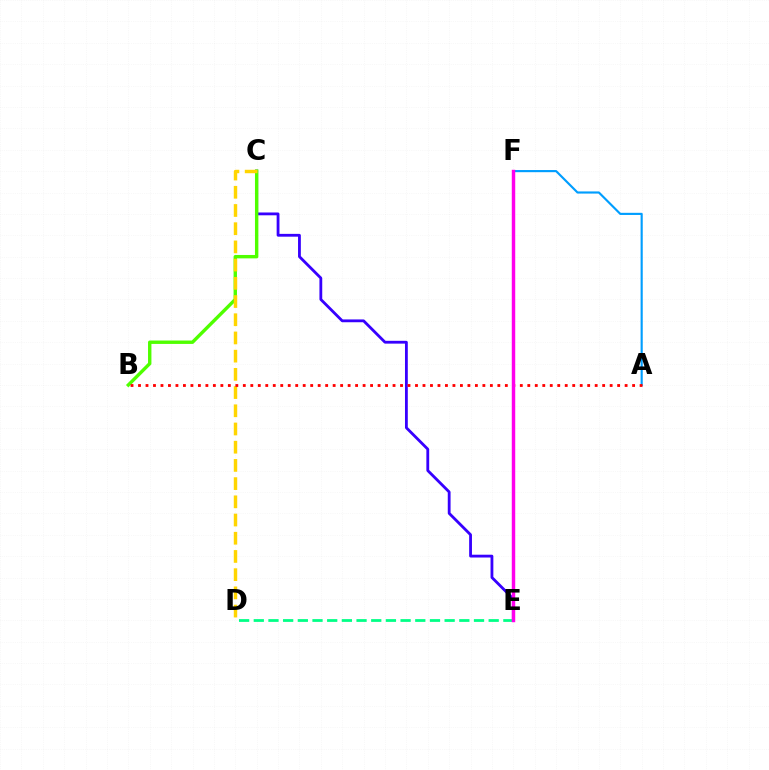{('C', 'E'): [{'color': '#3700ff', 'line_style': 'solid', 'thickness': 2.02}], ('B', 'C'): [{'color': '#4fff00', 'line_style': 'solid', 'thickness': 2.45}], ('A', 'F'): [{'color': '#009eff', 'line_style': 'solid', 'thickness': 1.55}], ('D', 'E'): [{'color': '#00ff86', 'line_style': 'dashed', 'thickness': 1.99}], ('C', 'D'): [{'color': '#ffd500', 'line_style': 'dashed', 'thickness': 2.47}], ('A', 'B'): [{'color': '#ff0000', 'line_style': 'dotted', 'thickness': 2.03}], ('E', 'F'): [{'color': '#ff00ed', 'line_style': 'solid', 'thickness': 2.48}]}